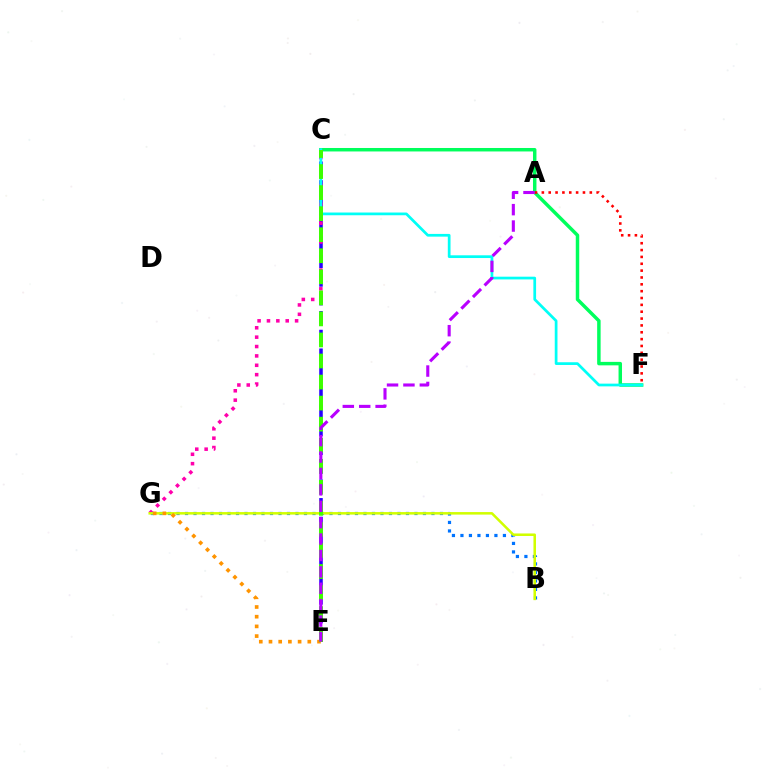{('C', 'F'): [{'color': '#00ff5c', 'line_style': 'solid', 'thickness': 2.5}, {'color': '#00fff6', 'line_style': 'solid', 'thickness': 1.96}], ('C', 'E'): [{'color': '#2500ff', 'line_style': 'dashed', 'thickness': 2.54}, {'color': '#3dff00', 'line_style': 'dashed', 'thickness': 2.86}], ('A', 'F'): [{'color': '#ff0000', 'line_style': 'dotted', 'thickness': 1.86}], ('C', 'G'): [{'color': '#ff00ac', 'line_style': 'dotted', 'thickness': 2.55}], ('B', 'G'): [{'color': '#0074ff', 'line_style': 'dotted', 'thickness': 2.31}, {'color': '#d1ff00', 'line_style': 'solid', 'thickness': 1.82}], ('E', 'G'): [{'color': '#ff9400', 'line_style': 'dotted', 'thickness': 2.64}], ('A', 'E'): [{'color': '#b900ff', 'line_style': 'dashed', 'thickness': 2.23}]}